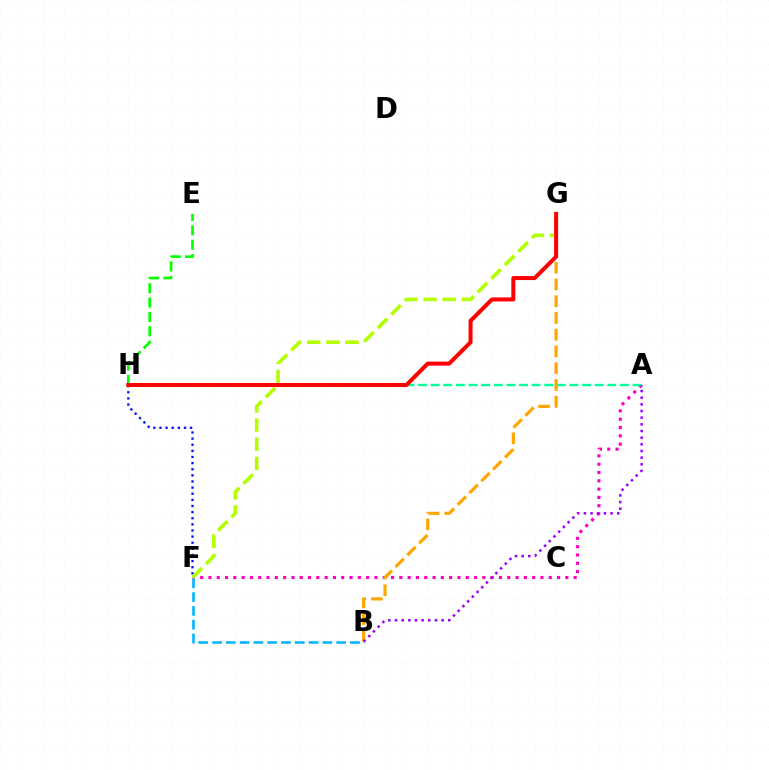{('A', 'F'): [{'color': '#ff00bd', 'line_style': 'dotted', 'thickness': 2.26}], ('E', 'H'): [{'color': '#08ff00', 'line_style': 'dashed', 'thickness': 1.95}], ('F', 'H'): [{'color': '#0010ff', 'line_style': 'dotted', 'thickness': 1.66}], ('B', 'G'): [{'color': '#ffa500', 'line_style': 'dashed', 'thickness': 2.27}], ('B', 'F'): [{'color': '#00b5ff', 'line_style': 'dashed', 'thickness': 1.87}], ('A', 'H'): [{'color': '#00ff9d', 'line_style': 'dashed', 'thickness': 1.71}], ('A', 'B'): [{'color': '#9b00ff', 'line_style': 'dotted', 'thickness': 1.81}], ('F', 'G'): [{'color': '#b3ff00', 'line_style': 'dashed', 'thickness': 2.6}], ('G', 'H'): [{'color': '#ff0000', 'line_style': 'solid', 'thickness': 2.89}]}